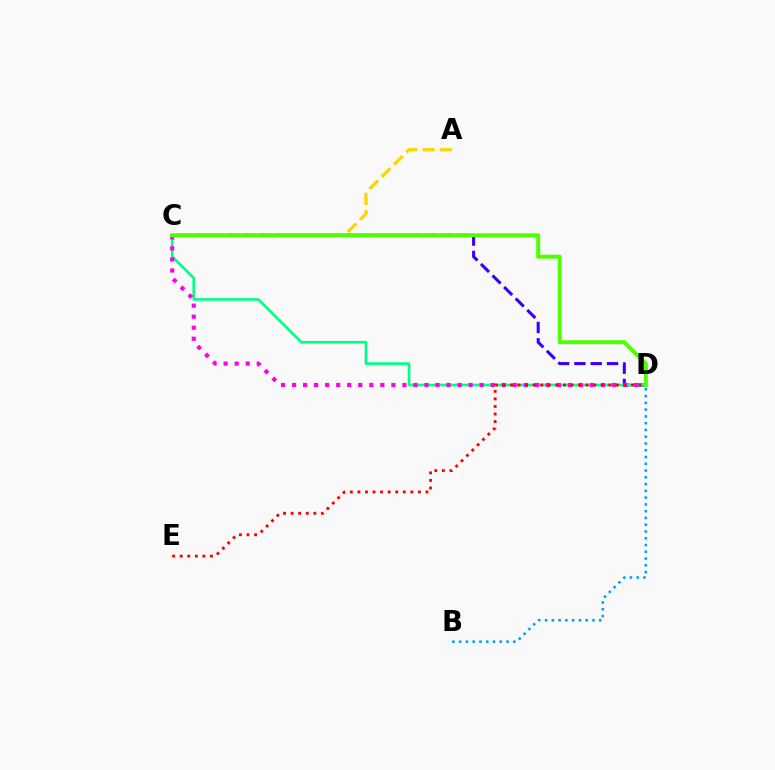{('C', 'D'): [{'color': '#3700ff', 'line_style': 'dashed', 'thickness': 2.22}, {'color': '#00ff86', 'line_style': 'solid', 'thickness': 1.92}, {'color': '#ff00ed', 'line_style': 'dotted', 'thickness': 3.0}, {'color': '#4fff00', 'line_style': 'solid', 'thickness': 2.85}], ('B', 'D'): [{'color': '#009eff', 'line_style': 'dotted', 'thickness': 1.84}], ('A', 'C'): [{'color': '#ffd500', 'line_style': 'dashed', 'thickness': 2.36}], ('D', 'E'): [{'color': '#ff0000', 'line_style': 'dotted', 'thickness': 2.05}]}